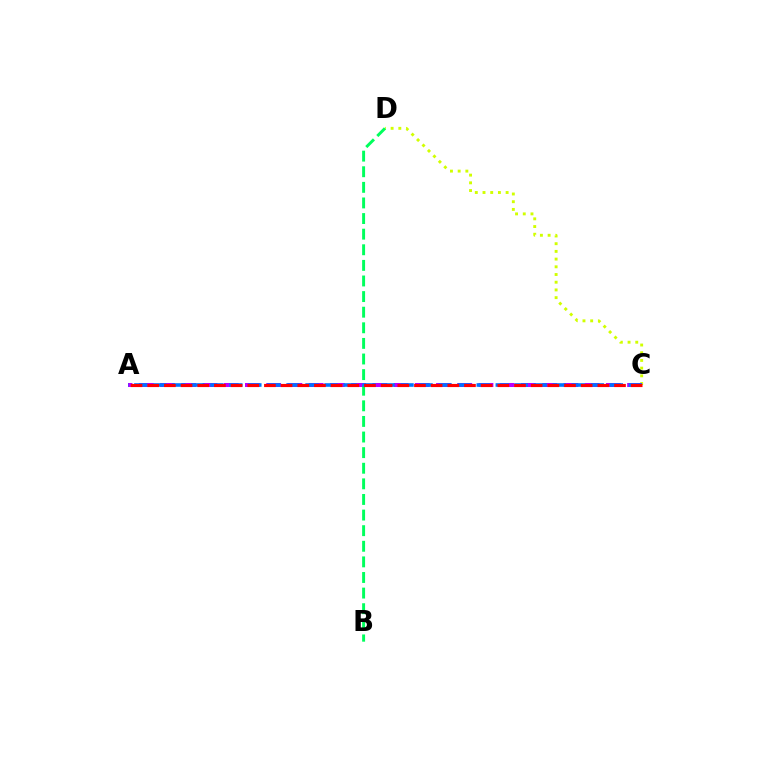{('C', 'D'): [{'color': '#d1ff00', 'line_style': 'dotted', 'thickness': 2.09}], ('A', 'C'): [{'color': '#b900ff', 'line_style': 'dashed', 'thickness': 2.88}, {'color': '#0074ff', 'line_style': 'dashed', 'thickness': 2.58}, {'color': '#ff0000', 'line_style': 'dashed', 'thickness': 2.26}], ('B', 'D'): [{'color': '#00ff5c', 'line_style': 'dashed', 'thickness': 2.12}]}